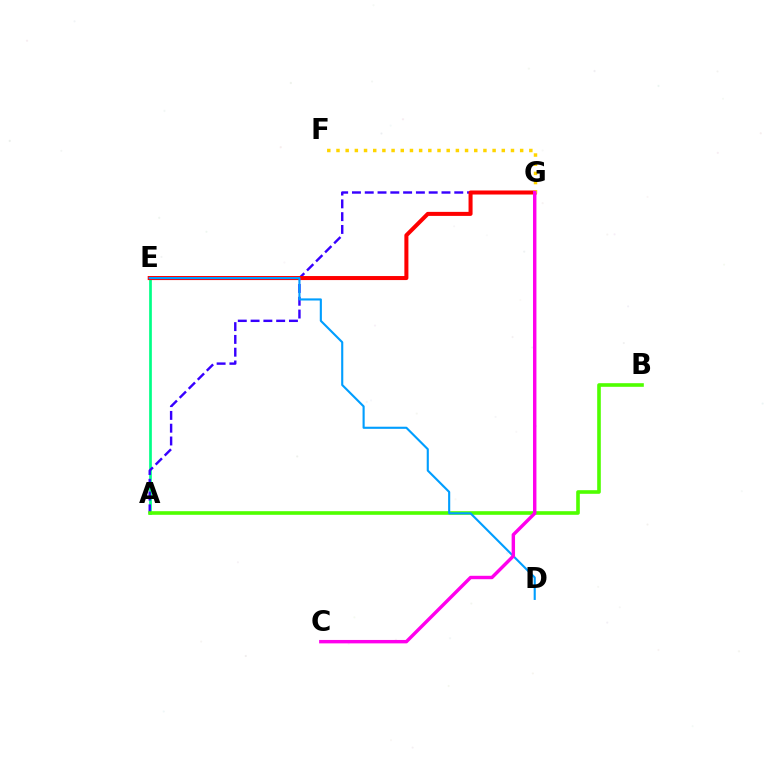{('A', 'E'): [{'color': '#00ff86', 'line_style': 'solid', 'thickness': 1.94}], ('A', 'G'): [{'color': '#3700ff', 'line_style': 'dashed', 'thickness': 1.74}], ('E', 'G'): [{'color': '#ff0000', 'line_style': 'solid', 'thickness': 2.9}], ('A', 'B'): [{'color': '#4fff00', 'line_style': 'solid', 'thickness': 2.6}], ('D', 'E'): [{'color': '#009eff', 'line_style': 'solid', 'thickness': 1.53}], ('F', 'G'): [{'color': '#ffd500', 'line_style': 'dotted', 'thickness': 2.5}], ('C', 'G'): [{'color': '#ff00ed', 'line_style': 'solid', 'thickness': 2.46}]}